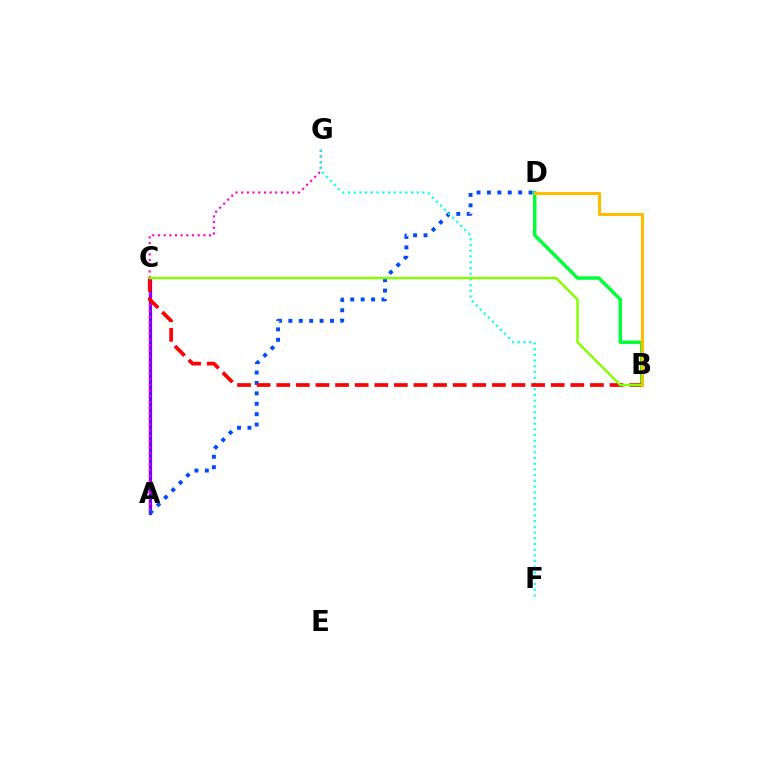{('A', 'C'): [{'color': '#7200ff', 'line_style': 'solid', 'thickness': 2.32}], ('A', 'G'): [{'color': '#ff00cf', 'line_style': 'dotted', 'thickness': 1.54}], ('A', 'D'): [{'color': '#004bff', 'line_style': 'dotted', 'thickness': 2.83}], ('B', 'D'): [{'color': '#00ff39', 'line_style': 'solid', 'thickness': 2.49}, {'color': '#ffbd00', 'line_style': 'solid', 'thickness': 2.2}], ('F', 'G'): [{'color': '#00fff6', 'line_style': 'dotted', 'thickness': 1.56}], ('B', 'C'): [{'color': '#ff0000', 'line_style': 'dashed', 'thickness': 2.66}, {'color': '#84ff00', 'line_style': 'solid', 'thickness': 1.75}]}